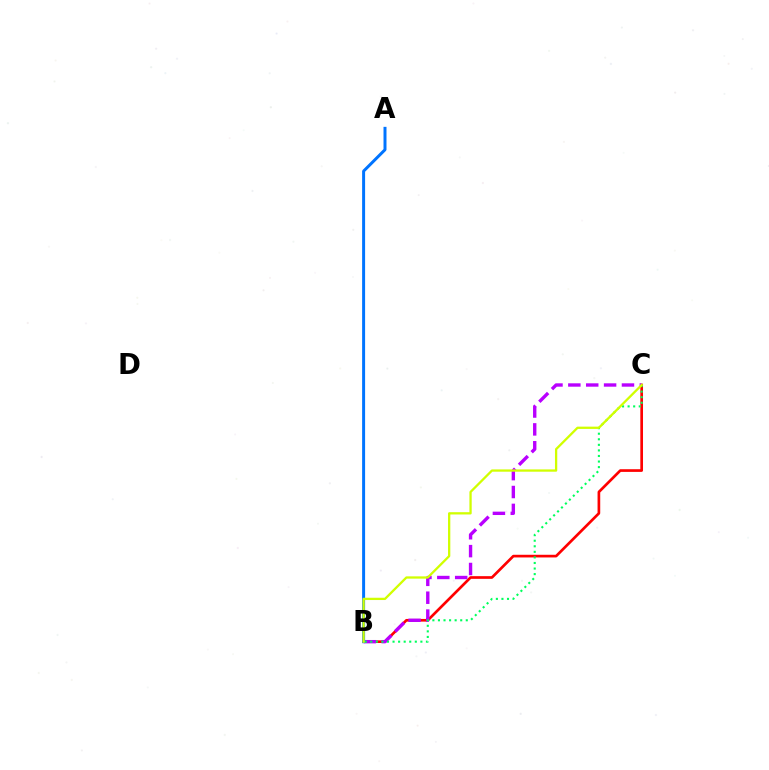{('B', 'C'): [{'color': '#ff0000', 'line_style': 'solid', 'thickness': 1.93}, {'color': '#b900ff', 'line_style': 'dashed', 'thickness': 2.43}, {'color': '#00ff5c', 'line_style': 'dotted', 'thickness': 1.51}, {'color': '#d1ff00', 'line_style': 'solid', 'thickness': 1.65}], ('A', 'B'): [{'color': '#0074ff', 'line_style': 'solid', 'thickness': 2.14}]}